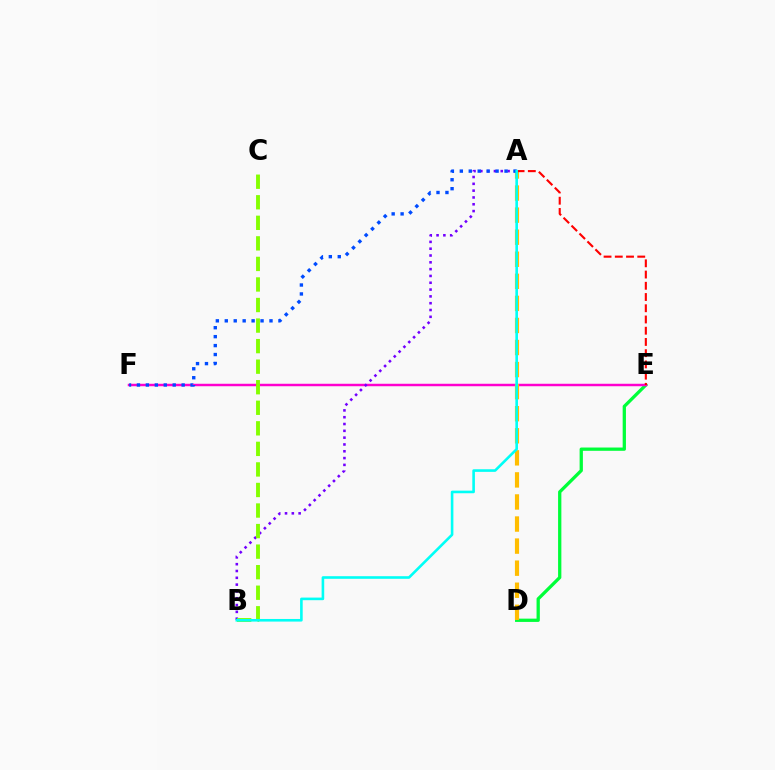{('D', 'E'): [{'color': '#00ff39', 'line_style': 'solid', 'thickness': 2.36}], ('E', 'F'): [{'color': '#ff00cf', 'line_style': 'solid', 'thickness': 1.78}], ('A', 'D'): [{'color': '#ffbd00', 'line_style': 'dashed', 'thickness': 3.0}], ('A', 'B'): [{'color': '#7200ff', 'line_style': 'dotted', 'thickness': 1.85}, {'color': '#00fff6', 'line_style': 'solid', 'thickness': 1.88}], ('A', 'E'): [{'color': '#ff0000', 'line_style': 'dashed', 'thickness': 1.53}], ('B', 'C'): [{'color': '#84ff00', 'line_style': 'dashed', 'thickness': 2.79}], ('A', 'F'): [{'color': '#004bff', 'line_style': 'dotted', 'thickness': 2.43}]}